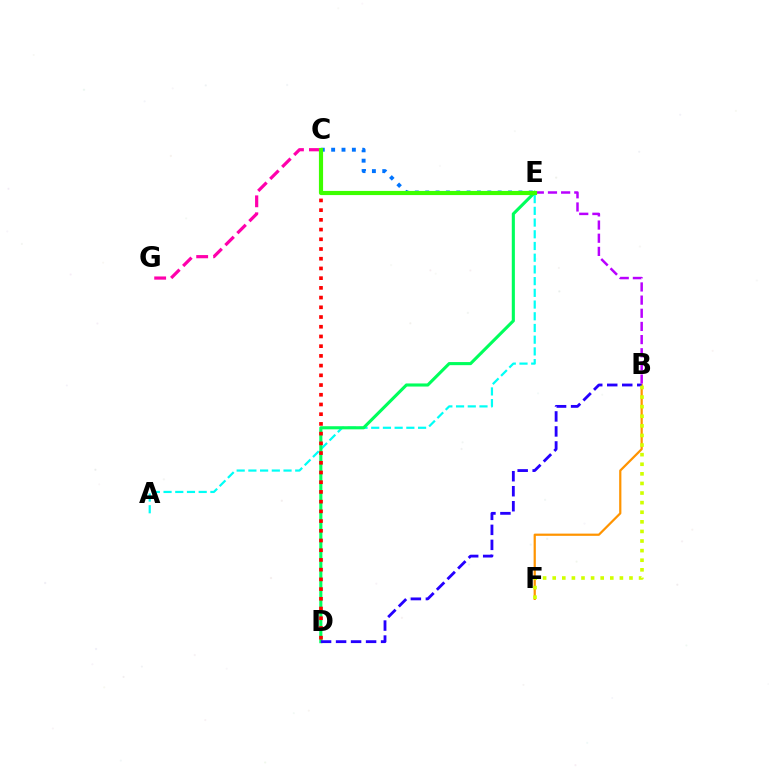{('C', 'E'): [{'color': '#0074ff', 'line_style': 'dotted', 'thickness': 2.81}, {'color': '#3dff00', 'line_style': 'solid', 'thickness': 2.99}], ('A', 'E'): [{'color': '#00fff6', 'line_style': 'dashed', 'thickness': 1.59}], ('B', 'F'): [{'color': '#ff9400', 'line_style': 'solid', 'thickness': 1.6}, {'color': '#d1ff00', 'line_style': 'dotted', 'thickness': 2.61}], ('D', 'E'): [{'color': '#00ff5c', 'line_style': 'solid', 'thickness': 2.23}], ('B', 'D'): [{'color': '#2500ff', 'line_style': 'dashed', 'thickness': 2.04}], ('C', 'G'): [{'color': '#ff00ac', 'line_style': 'dashed', 'thickness': 2.3}], ('C', 'D'): [{'color': '#ff0000', 'line_style': 'dotted', 'thickness': 2.64}], ('B', 'E'): [{'color': '#b900ff', 'line_style': 'dashed', 'thickness': 1.79}]}